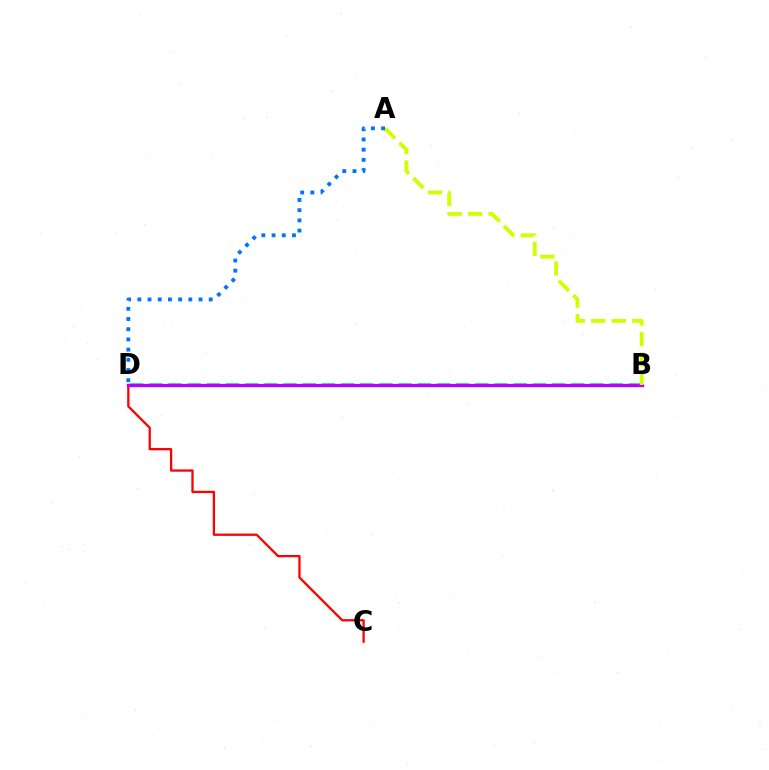{('C', 'D'): [{'color': '#ff0000', 'line_style': 'solid', 'thickness': 1.65}], ('B', 'D'): [{'color': '#00ff5c', 'line_style': 'dashed', 'thickness': 2.61}, {'color': '#b900ff', 'line_style': 'solid', 'thickness': 2.35}], ('A', 'B'): [{'color': '#d1ff00', 'line_style': 'dashed', 'thickness': 2.78}], ('A', 'D'): [{'color': '#0074ff', 'line_style': 'dotted', 'thickness': 2.77}]}